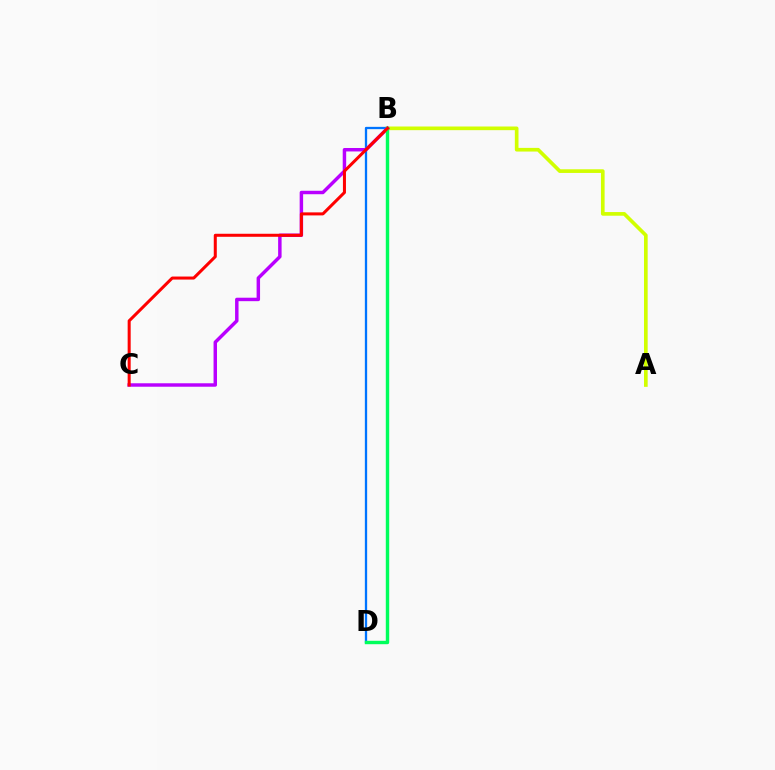{('A', 'B'): [{'color': '#d1ff00', 'line_style': 'solid', 'thickness': 2.64}], ('B', 'D'): [{'color': '#0074ff', 'line_style': 'solid', 'thickness': 1.65}, {'color': '#00ff5c', 'line_style': 'solid', 'thickness': 2.46}], ('B', 'C'): [{'color': '#b900ff', 'line_style': 'solid', 'thickness': 2.49}, {'color': '#ff0000', 'line_style': 'solid', 'thickness': 2.18}]}